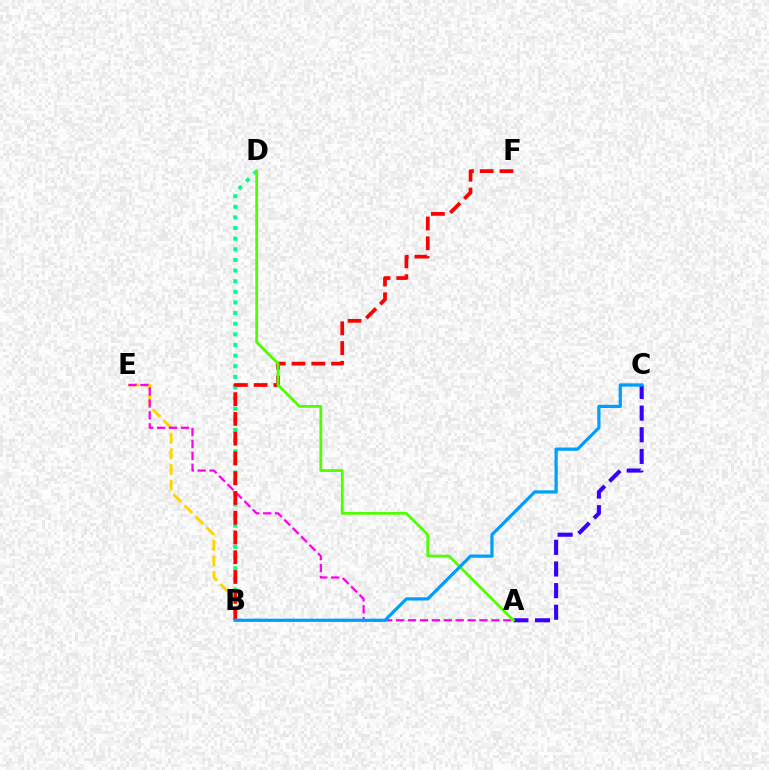{('A', 'C'): [{'color': '#3700ff', 'line_style': 'dashed', 'thickness': 2.94}], ('B', 'D'): [{'color': '#00ff86', 'line_style': 'dotted', 'thickness': 2.89}], ('B', 'E'): [{'color': '#ffd500', 'line_style': 'dashed', 'thickness': 2.12}], ('A', 'E'): [{'color': '#ff00ed', 'line_style': 'dashed', 'thickness': 1.62}], ('B', 'F'): [{'color': '#ff0000', 'line_style': 'dashed', 'thickness': 2.68}], ('A', 'D'): [{'color': '#4fff00', 'line_style': 'solid', 'thickness': 1.99}], ('B', 'C'): [{'color': '#009eff', 'line_style': 'solid', 'thickness': 2.33}]}